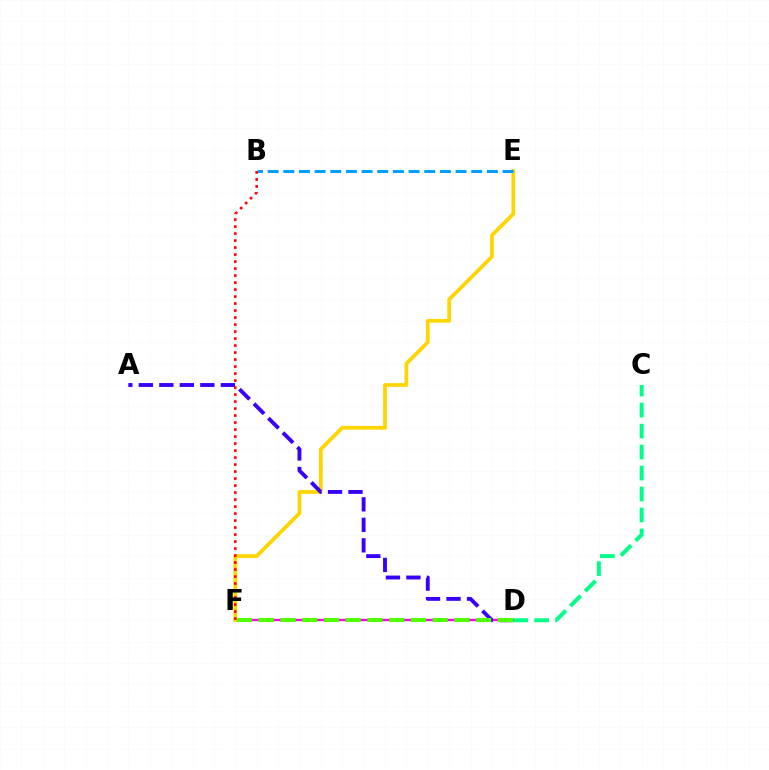{('D', 'F'): [{'color': '#ff00ed', 'line_style': 'solid', 'thickness': 1.71}, {'color': '#4fff00', 'line_style': 'dashed', 'thickness': 2.95}], ('E', 'F'): [{'color': '#ffd500', 'line_style': 'solid', 'thickness': 2.7}], ('A', 'D'): [{'color': '#3700ff', 'line_style': 'dashed', 'thickness': 2.78}], ('B', 'E'): [{'color': '#009eff', 'line_style': 'dashed', 'thickness': 2.13}], ('C', 'D'): [{'color': '#00ff86', 'line_style': 'dashed', 'thickness': 2.85}], ('B', 'F'): [{'color': '#ff0000', 'line_style': 'dotted', 'thickness': 1.9}]}